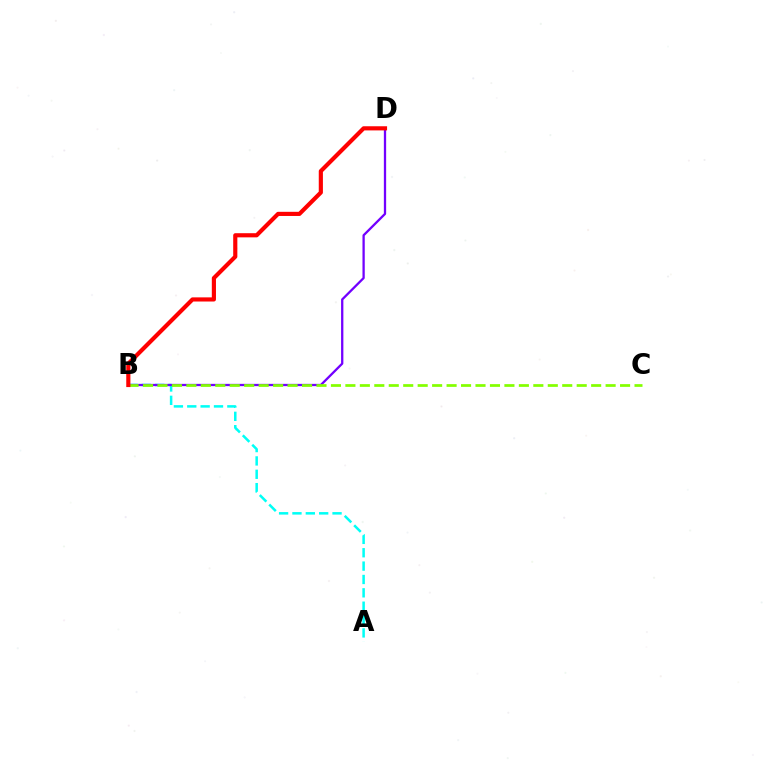{('A', 'B'): [{'color': '#00fff6', 'line_style': 'dashed', 'thickness': 1.82}], ('B', 'D'): [{'color': '#7200ff', 'line_style': 'solid', 'thickness': 1.65}, {'color': '#ff0000', 'line_style': 'solid', 'thickness': 2.99}], ('B', 'C'): [{'color': '#84ff00', 'line_style': 'dashed', 'thickness': 1.96}]}